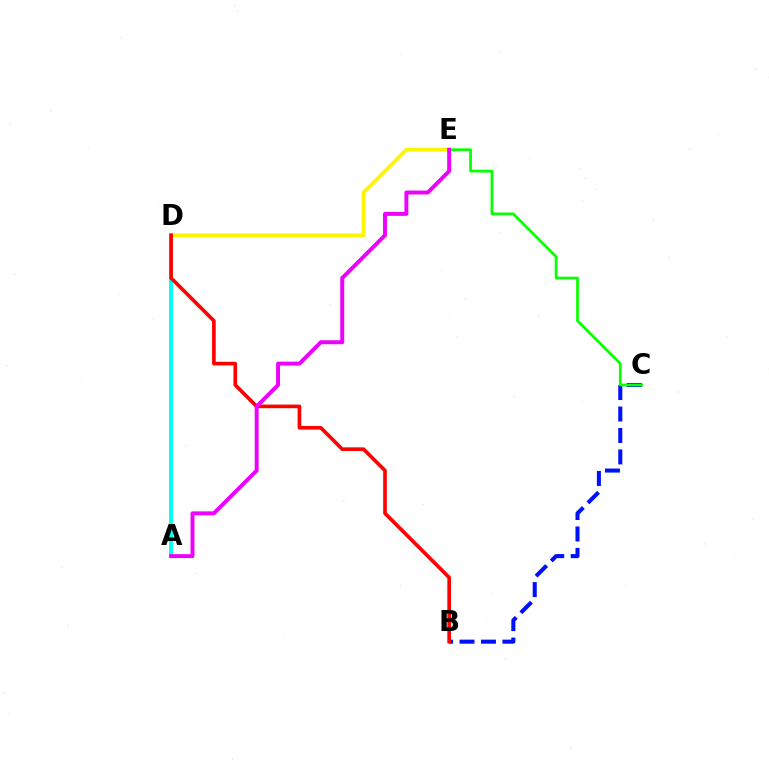{('B', 'C'): [{'color': '#0010ff', 'line_style': 'dashed', 'thickness': 2.92}], ('C', 'E'): [{'color': '#08ff00', 'line_style': 'solid', 'thickness': 1.97}], ('A', 'D'): [{'color': '#00fff6', 'line_style': 'solid', 'thickness': 2.81}], ('D', 'E'): [{'color': '#fcf500', 'line_style': 'solid', 'thickness': 2.76}], ('B', 'D'): [{'color': '#ff0000', 'line_style': 'solid', 'thickness': 2.63}], ('A', 'E'): [{'color': '#ee00ff', 'line_style': 'solid', 'thickness': 2.83}]}